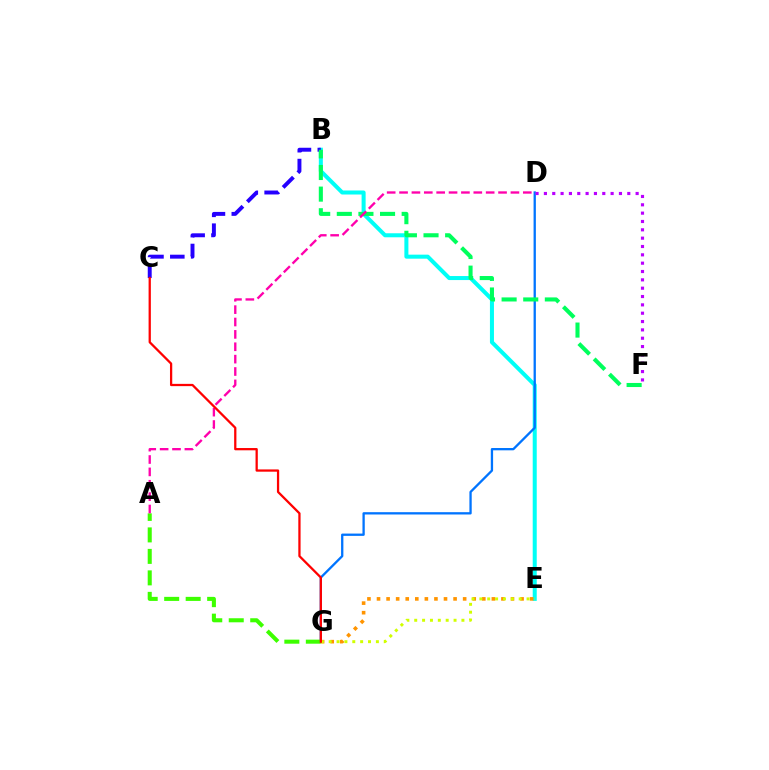{('B', 'E'): [{'color': '#00fff6', 'line_style': 'solid', 'thickness': 2.9}], ('B', 'C'): [{'color': '#2500ff', 'line_style': 'dashed', 'thickness': 2.83}], ('D', 'G'): [{'color': '#0074ff', 'line_style': 'solid', 'thickness': 1.66}], ('A', 'G'): [{'color': '#3dff00', 'line_style': 'dashed', 'thickness': 2.92}], ('D', 'F'): [{'color': '#b900ff', 'line_style': 'dotted', 'thickness': 2.27}], ('B', 'F'): [{'color': '#00ff5c', 'line_style': 'dashed', 'thickness': 2.94}], ('E', 'G'): [{'color': '#ff9400', 'line_style': 'dotted', 'thickness': 2.6}, {'color': '#d1ff00', 'line_style': 'dotted', 'thickness': 2.14}], ('A', 'D'): [{'color': '#ff00ac', 'line_style': 'dashed', 'thickness': 1.68}], ('C', 'G'): [{'color': '#ff0000', 'line_style': 'solid', 'thickness': 1.63}]}